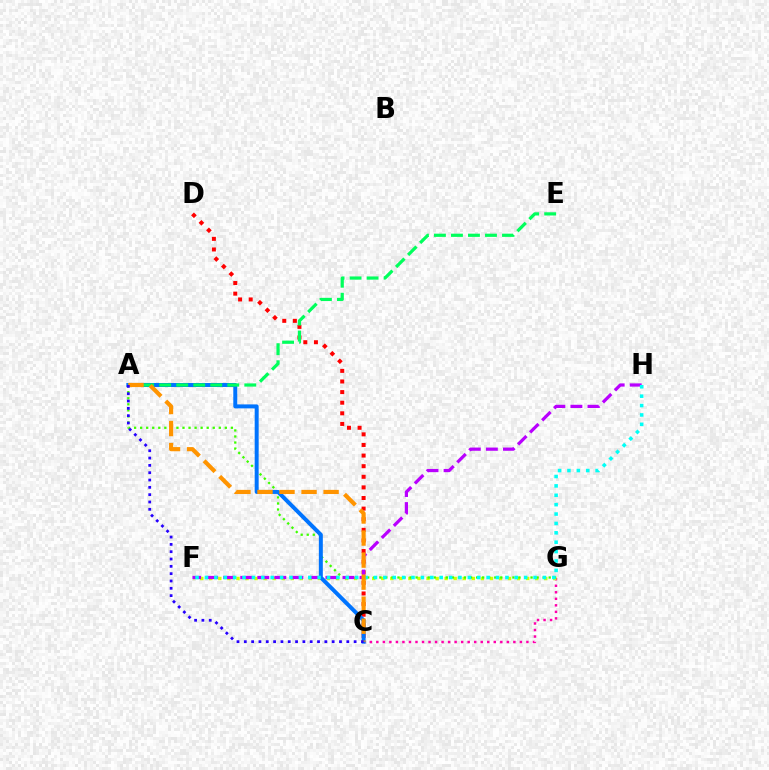{('C', 'G'): [{'color': '#ff00ac', 'line_style': 'dotted', 'thickness': 1.77}], ('C', 'D'): [{'color': '#ff0000', 'line_style': 'dotted', 'thickness': 2.88}], ('F', 'G'): [{'color': '#d1ff00', 'line_style': 'dotted', 'thickness': 2.46}], ('A', 'G'): [{'color': '#3dff00', 'line_style': 'dotted', 'thickness': 1.64}], ('A', 'C'): [{'color': '#0074ff', 'line_style': 'solid', 'thickness': 2.86}, {'color': '#ff9400', 'line_style': 'dashed', 'thickness': 2.99}, {'color': '#2500ff', 'line_style': 'dotted', 'thickness': 1.99}], ('F', 'H'): [{'color': '#b900ff', 'line_style': 'dashed', 'thickness': 2.32}, {'color': '#00fff6', 'line_style': 'dotted', 'thickness': 2.55}], ('A', 'E'): [{'color': '#00ff5c', 'line_style': 'dashed', 'thickness': 2.31}]}